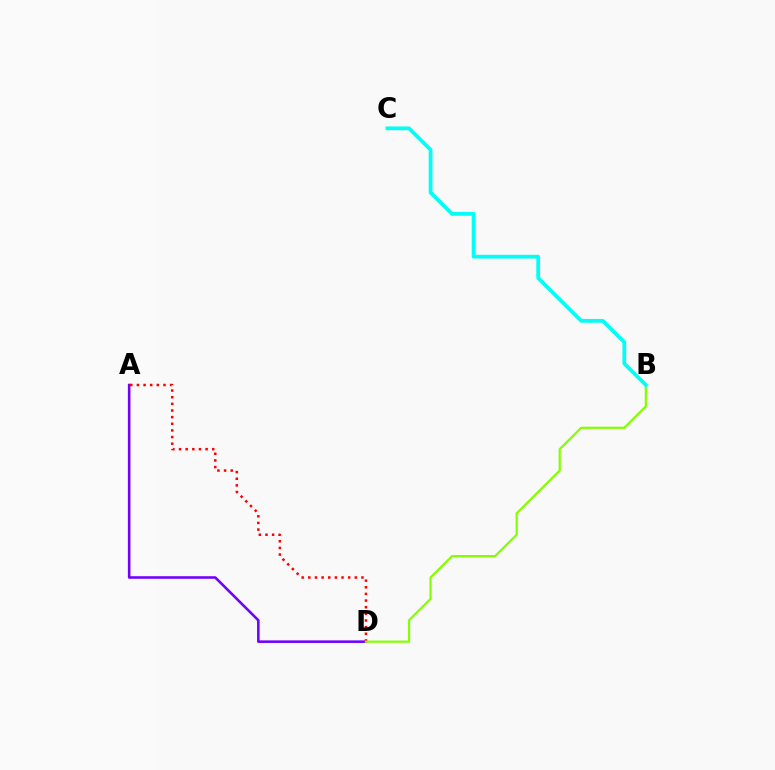{('A', 'D'): [{'color': '#7200ff', 'line_style': 'solid', 'thickness': 1.85}, {'color': '#ff0000', 'line_style': 'dotted', 'thickness': 1.8}], ('B', 'D'): [{'color': '#84ff00', 'line_style': 'solid', 'thickness': 1.6}], ('B', 'C'): [{'color': '#00fff6', 'line_style': 'solid', 'thickness': 2.71}]}